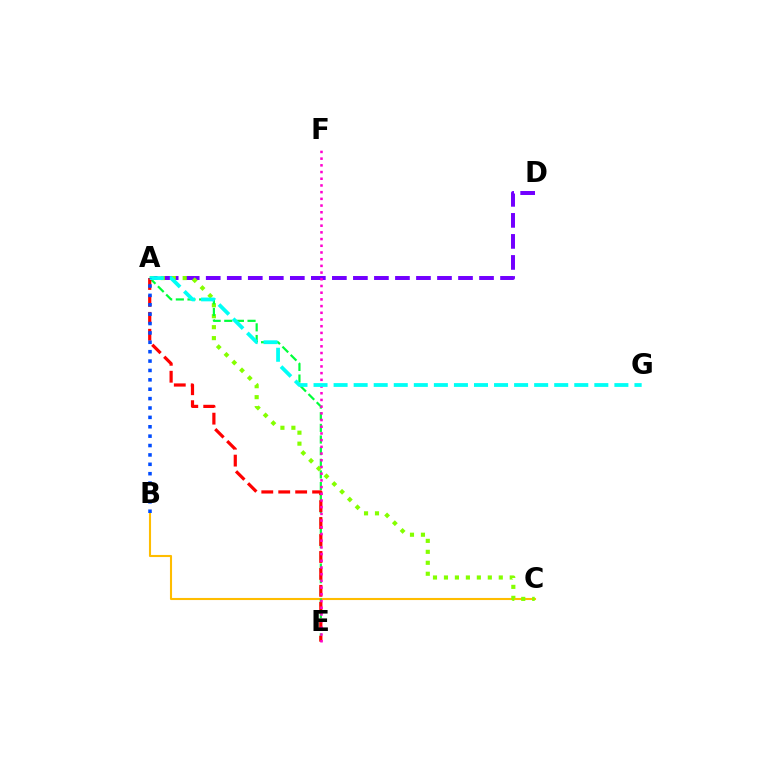{('A', 'D'): [{'color': '#7200ff', 'line_style': 'dashed', 'thickness': 2.86}], ('B', 'C'): [{'color': '#ffbd00', 'line_style': 'solid', 'thickness': 1.51}], ('A', 'C'): [{'color': '#84ff00', 'line_style': 'dotted', 'thickness': 2.98}], ('A', 'E'): [{'color': '#00ff39', 'line_style': 'dashed', 'thickness': 1.58}, {'color': '#ff0000', 'line_style': 'dashed', 'thickness': 2.3}], ('E', 'F'): [{'color': '#ff00cf', 'line_style': 'dotted', 'thickness': 1.82}], ('A', 'G'): [{'color': '#00fff6', 'line_style': 'dashed', 'thickness': 2.72}], ('A', 'B'): [{'color': '#004bff', 'line_style': 'dotted', 'thickness': 2.55}]}